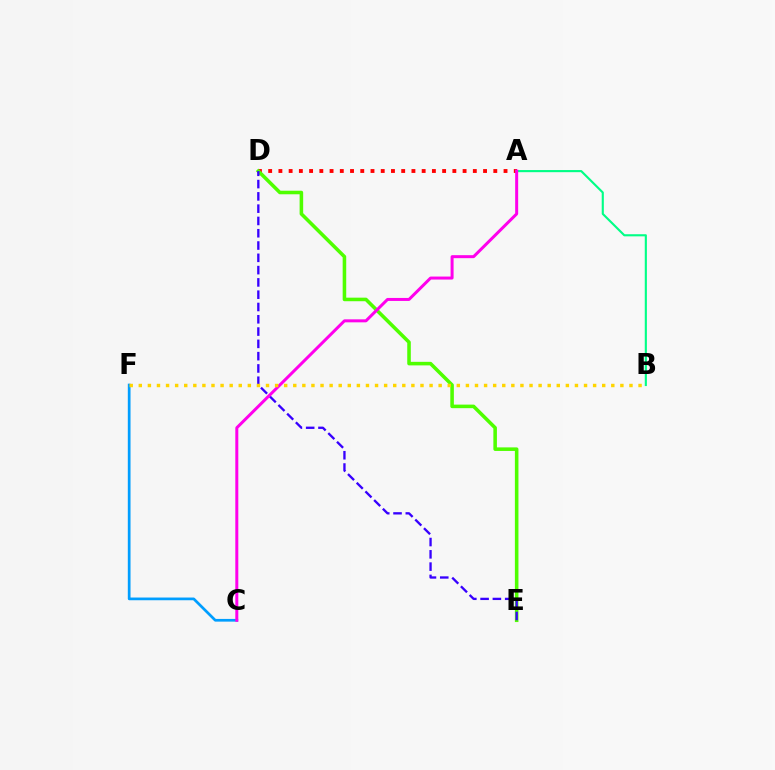{('A', 'D'): [{'color': '#ff0000', 'line_style': 'dotted', 'thickness': 2.78}], ('D', 'E'): [{'color': '#4fff00', 'line_style': 'solid', 'thickness': 2.56}, {'color': '#3700ff', 'line_style': 'dashed', 'thickness': 1.67}], ('C', 'F'): [{'color': '#009eff', 'line_style': 'solid', 'thickness': 1.95}], ('A', 'B'): [{'color': '#00ff86', 'line_style': 'solid', 'thickness': 1.53}], ('A', 'C'): [{'color': '#ff00ed', 'line_style': 'solid', 'thickness': 2.16}], ('B', 'F'): [{'color': '#ffd500', 'line_style': 'dotted', 'thickness': 2.47}]}